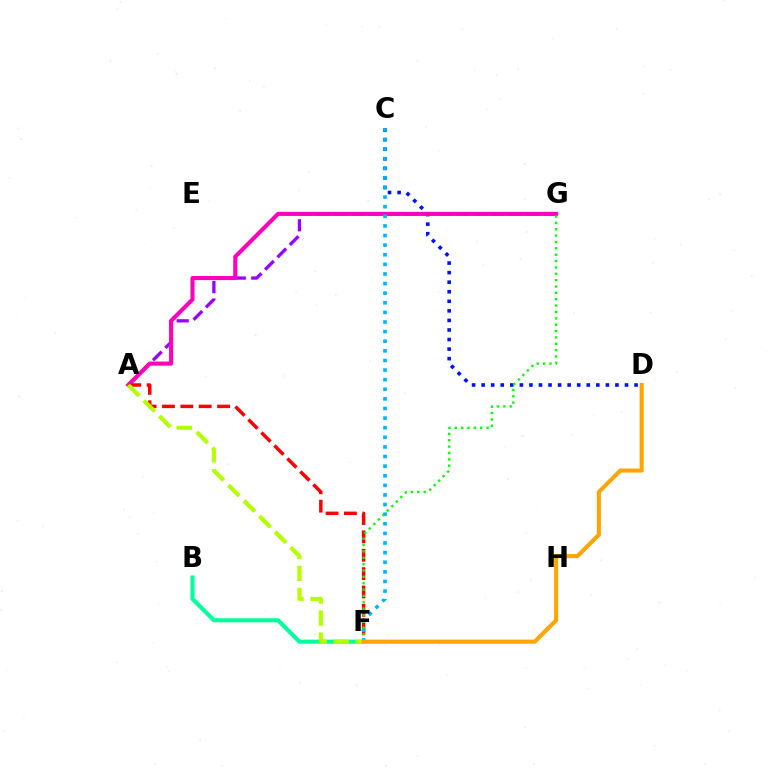{('C', 'D'): [{'color': '#0010ff', 'line_style': 'dotted', 'thickness': 2.6}], ('B', 'F'): [{'color': '#00ff9d', 'line_style': 'solid', 'thickness': 2.95}], ('A', 'G'): [{'color': '#9b00ff', 'line_style': 'dashed', 'thickness': 2.37}, {'color': '#ff00bd', 'line_style': 'solid', 'thickness': 2.95}], ('A', 'F'): [{'color': '#ff0000', 'line_style': 'dashed', 'thickness': 2.5}, {'color': '#b3ff00', 'line_style': 'dashed', 'thickness': 2.99}], ('C', 'F'): [{'color': '#00b5ff', 'line_style': 'dotted', 'thickness': 2.61}], ('F', 'G'): [{'color': '#08ff00', 'line_style': 'dotted', 'thickness': 1.73}], ('D', 'F'): [{'color': '#ffa500', 'line_style': 'solid', 'thickness': 2.95}]}